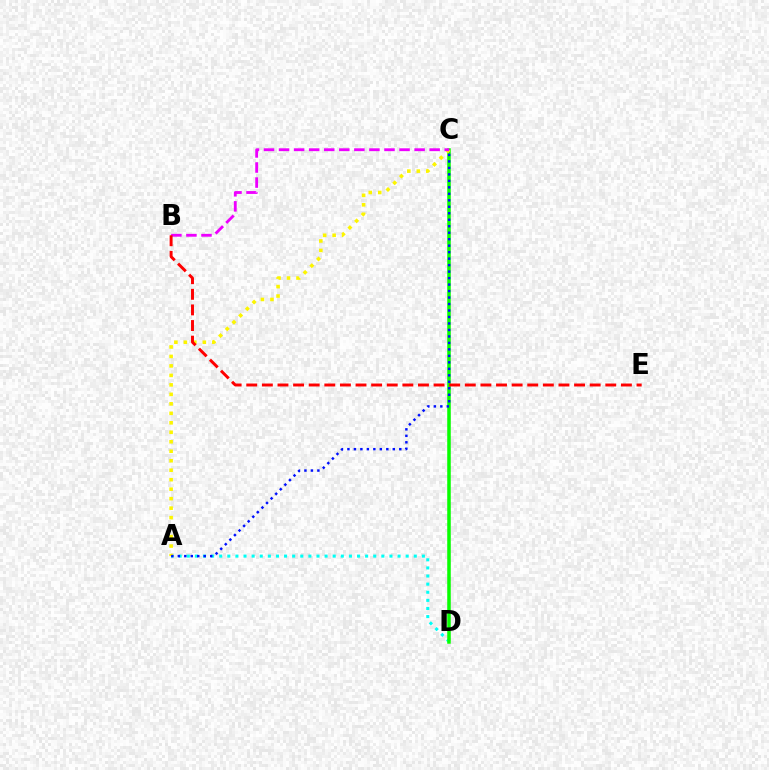{('A', 'D'): [{'color': '#00fff6', 'line_style': 'dotted', 'thickness': 2.2}], ('C', 'D'): [{'color': '#08ff00', 'line_style': 'solid', 'thickness': 2.54}], ('A', 'C'): [{'color': '#fcf500', 'line_style': 'dotted', 'thickness': 2.58}, {'color': '#0010ff', 'line_style': 'dotted', 'thickness': 1.76}], ('B', 'C'): [{'color': '#ee00ff', 'line_style': 'dashed', 'thickness': 2.05}], ('B', 'E'): [{'color': '#ff0000', 'line_style': 'dashed', 'thickness': 2.12}]}